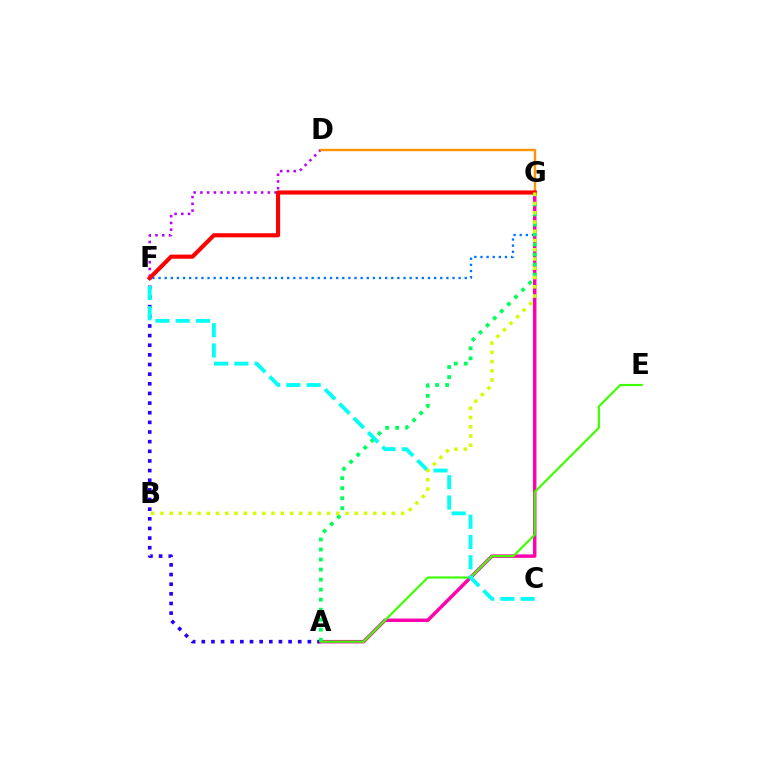{('A', 'F'): [{'color': '#2500ff', 'line_style': 'dotted', 'thickness': 2.62}], ('D', 'F'): [{'color': '#b900ff', 'line_style': 'dotted', 'thickness': 1.83}], ('F', 'G'): [{'color': '#0074ff', 'line_style': 'dotted', 'thickness': 1.66}, {'color': '#ff0000', 'line_style': 'solid', 'thickness': 2.97}], ('D', 'G'): [{'color': '#ff9400', 'line_style': 'solid', 'thickness': 1.72}], ('A', 'G'): [{'color': '#ff00ac', 'line_style': 'solid', 'thickness': 2.49}, {'color': '#00ff5c', 'line_style': 'dotted', 'thickness': 2.72}], ('A', 'E'): [{'color': '#3dff00', 'line_style': 'solid', 'thickness': 1.56}], ('C', 'F'): [{'color': '#00fff6', 'line_style': 'dashed', 'thickness': 2.76}], ('B', 'G'): [{'color': '#d1ff00', 'line_style': 'dotted', 'thickness': 2.51}]}